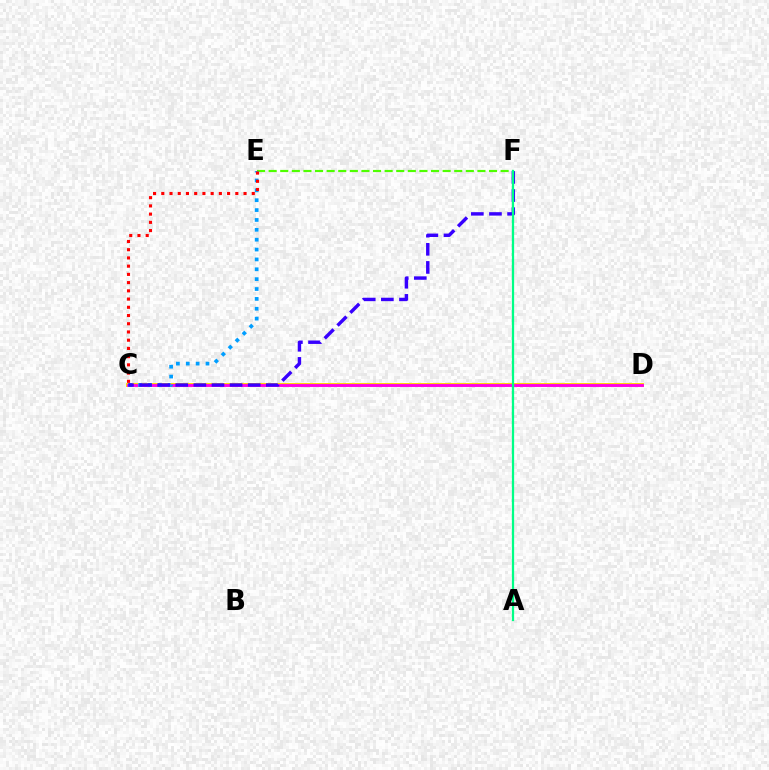{('C', 'D'): [{'color': '#ffd500', 'line_style': 'solid', 'thickness': 2.82}, {'color': '#ff00ed', 'line_style': 'solid', 'thickness': 2.06}], ('E', 'F'): [{'color': '#4fff00', 'line_style': 'dashed', 'thickness': 1.58}], ('C', 'E'): [{'color': '#009eff', 'line_style': 'dotted', 'thickness': 2.68}, {'color': '#ff0000', 'line_style': 'dotted', 'thickness': 2.24}], ('C', 'F'): [{'color': '#3700ff', 'line_style': 'dashed', 'thickness': 2.46}], ('A', 'F'): [{'color': '#00ff86', 'line_style': 'solid', 'thickness': 1.62}]}